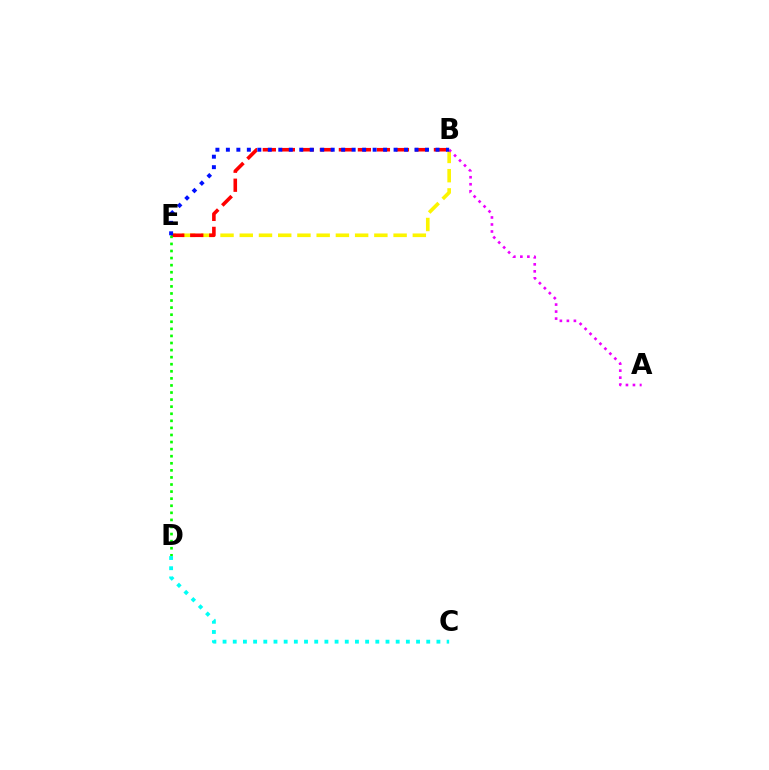{('B', 'E'): [{'color': '#fcf500', 'line_style': 'dashed', 'thickness': 2.61}, {'color': '#ff0000', 'line_style': 'dashed', 'thickness': 2.58}, {'color': '#0010ff', 'line_style': 'dotted', 'thickness': 2.85}], ('A', 'B'): [{'color': '#ee00ff', 'line_style': 'dotted', 'thickness': 1.91}], ('D', 'E'): [{'color': '#08ff00', 'line_style': 'dotted', 'thickness': 1.92}], ('C', 'D'): [{'color': '#00fff6', 'line_style': 'dotted', 'thickness': 2.77}]}